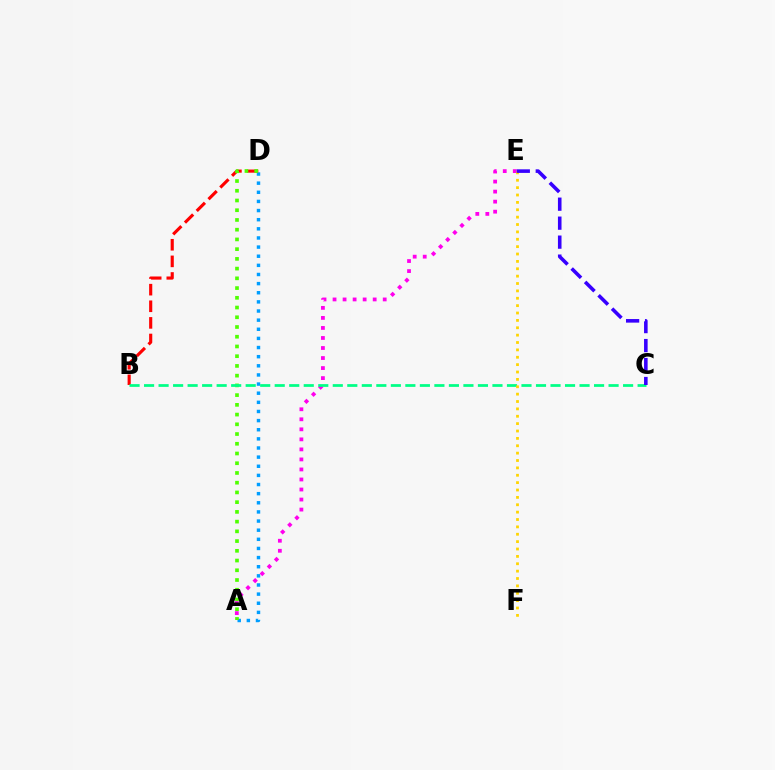{('A', 'D'): [{'color': '#009eff', 'line_style': 'dotted', 'thickness': 2.48}, {'color': '#4fff00', 'line_style': 'dotted', 'thickness': 2.64}], ('B', 'D'): [{'color': '#ff0000', 'line_style': 'dashed', 'thickness': 2.26}], ('A', 'E'): [{'color': '#ff00ed', 'line_style': 'dotted', 'thickness': 2.73}], ('B', 'C'): [{'color': '#00ff86', 'line_style': 'dashed', 'thickness': 1.97}], ('E', 'F'): [{'color': '#ffd500', 'line_style': 'dotted', 'thickness': 2.0}], ('C', 'E'): [{'color': '#3700ff', 'line_style': 'dashed', 'thickness': 2.58}]}